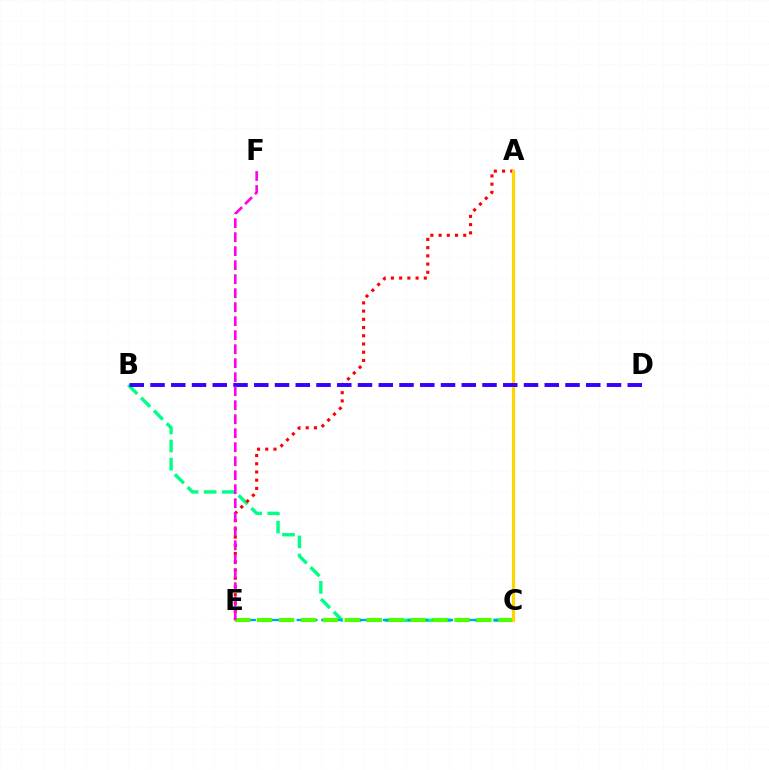{('B', 'C'): [{'color': '#00ff86', 'line_style': 'dashed', 'thickness': 2.46}], ('C', 'E'): [{'color': '#009eff', 'line_style': 'dashed', 'thickness': 1.67}, {'color': '#4fff00', 'line_style': 'dashed', 'thickness': 2.98}], ('A', 'E'): [{'color': '#ff0000', 'line_style': 'dotted', 'thickness': 2.23}], ('A', 'C'): [{'color': '#ffd500', 'line_style': 'solid', 'thickness': 2.31}], ('B', 'D'): [{'color': '#3700ff', 'line_style': 'dashed', 'thickness': 2.82}], ('E', 'F'): [{'color': '#ff00ed', 'line_style': 'dashed', 'thickness': 1.9}]}